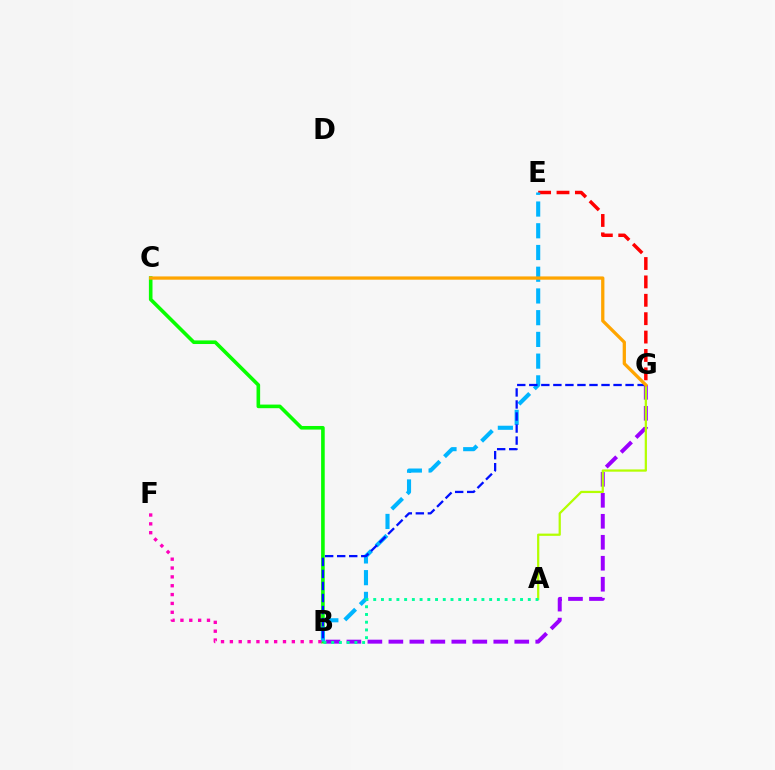{('E', 'G'): [{'color': '#ff0000', 'line_style': 'dashed', 'thickness': 2.5}], ('B', 'G'): [{'color': '#9b00ff', 'line_style': 'dashed', 'thickness': 2.85}, {'color': '#0010ff', 'line_style': 'dashed', 'thickness': 1.64}], ('B', 'C'): [{'color': '#08ff00', 'line_style': 'solid', 'thickness': 2.6}], ('B', 'E'): [{'color': '#00b5ff', 'line_style': 'dashed', 'thickness': 2.95}], ('A', 'G'): [{'color': '#b3ff00', 'line_style': 'solid', 'thickness': 1.62}], ('C', 'G'): [{'color': '#ffa500', 'line_style': 'solid', 'thickness': 2.35}], ('A', 'B'): [{'color': '#00ff9d', 'line_style': 'dotted', 'thickness': 2.1}], ('B', 'F'): [{'color': '#ff00bd', 'line_style': 'dotted', 'thickness': 2.41}]}